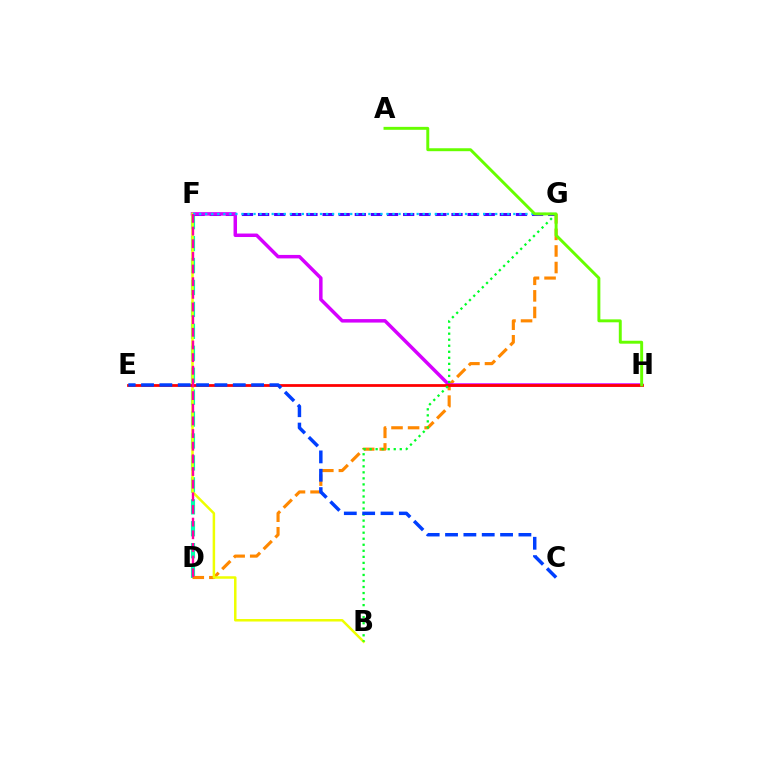{('D', 'F'): [{'color': '#00ffaf', 'line_style': 'dashed', 'thickness': 2.98}, {'color': '#ff00a0', 'line_style': 'dashed', 'thickness': 1.72}], ('F', 'G'): [{'color': '#4f00ff', 'line_style': 'dashed', 'thickness': 2.19}, {'color': '#00c7ff', 'line_style': 'dotted', 'thickness': 1.64}], ('D', 'G'): [{'color': '#ff8800', 'line_style': 'dashed', 'thickness': 2.25}], ('F', 'H'): [{'color': '#d600ff', 'line_style': 'solid', 'thickness': 2.51}], ('B', 'F'): [{'color': '#eeff00', 'line_style': 'solid', 'thickness': 1.8}], ('E', 'H'): [{'color': '#ff0000', 'line_style': 'solid', 'thickness': 1.99}], ('B', 'G'): [{'color': '#00ff27', 'line_style': 'dotted', 'thickness': 1.64}], ('C', 'E'): [{'color': '#003fff', 'line_style': 'dashed', 'thickness': 2.49}], ('A', 'H'): [{'color': '#66ff00', 'line_style': 'solid', 'thickness': 2.11}]}